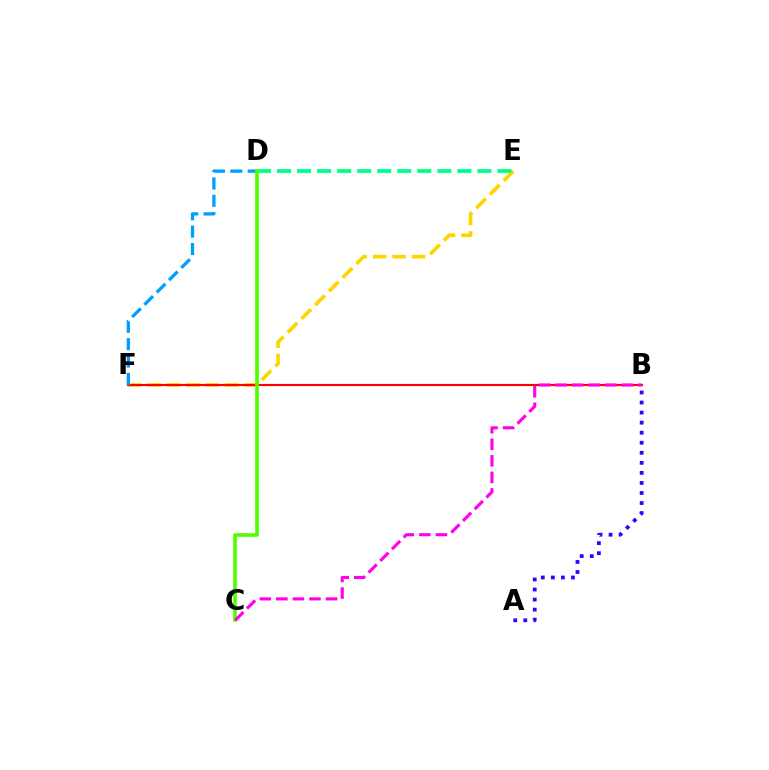{('E', 'F'): [{'color': '#ffd500', 'line_style': 'dashed', 'thickness': 2.64}], ('B', 'F'): [{'color': '#ff0000', 'line_style': 'solid', 'thickness': 1.53}], ('A', 'B'): [{'color': '#3700ff', 'line_style': 'dotted', 'thickness': 2.73}], ('D', 'F'): [{'color': '#009eff', 'line_style': 'dashed', 'thickness': 2.36}], ('D', 'E'): [{'color': '#00ff86', 'line_style': 'dashed', 'thickness': 2.72}], ('C', 'D'): [{'color': '#4fff00', 'line_style': 'solid', 'thickness': 2.64}], ('B', 'C'): [{'color': '#ff00ed', 'line_style': 'dashed', 'thickness': 2.25}]}